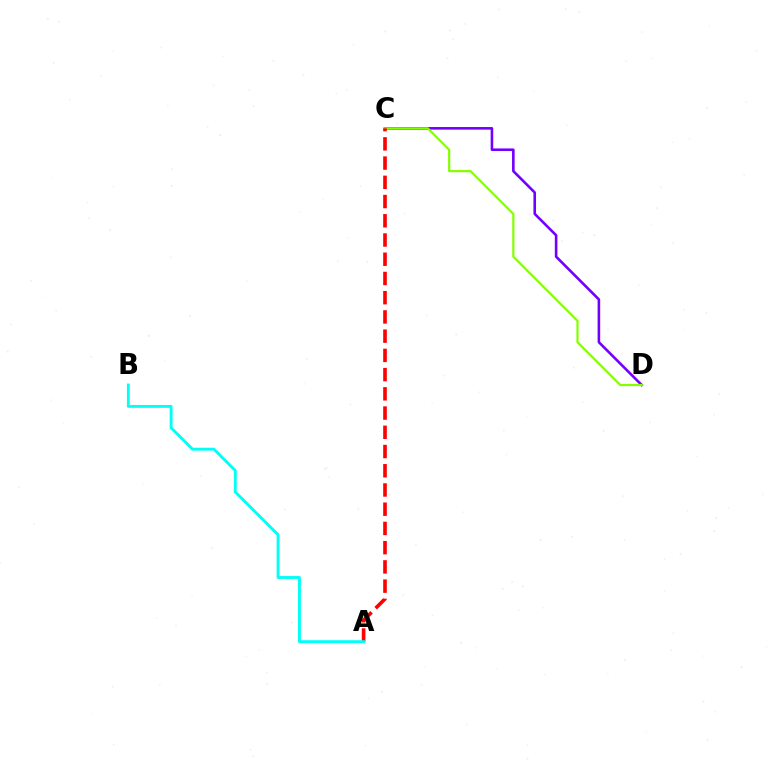{('C', 'D'): [{'color': '#7200ff', 'line_style': 'solid', 'thickness': 1.87}, {'color': '#84ff00', 'line_style': 'solid', 'thickness': 1.58}], ('A', 'C'): [{'color': '#ff0000', 'line_style': 'dashed', 'thickness': 2.61}], ('A', 'B'): [{'color': '#00fff6', 'line_style': 'solid', 'thickness': 2.07}]}